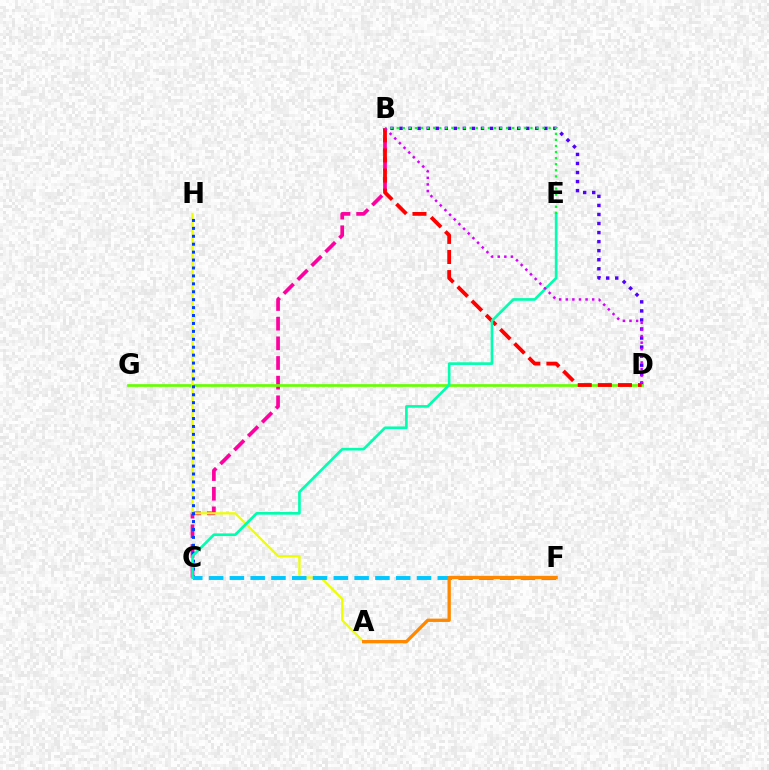{('B', 'D'): [{'color': '#4f00ff', 'line_style': 'dotted', 'thickness': 2.46}, {'color': '#ff0000', 'line_style': 'dashed', 'thickness': 2.73}, {'color': '#d600ff', 'line_style': 'dotted', 'thickness': 1.79}], ('B', 'C'): [{'color': '#ff00a0', 'line_style': 'dashed', 'thickness': 2.67}], ('D', 'G'): [{'color': '#66ff00', 'line_style': 'solid', 'thickness': 1.93}], ('A', 'H'): [{'color': '#eeff00', 'line_style': 'solid', 'thickness': 1.63}], ('C', 'H'): [{'color': '#003fff', 'line_style': 'dotted', 'thickness': 2.15}], ('C', 'F'): [{'color': '#00c7ff', 'line_style': 'dashed', 'thickness': 2.82}], ('C', 'E'): [{'color': '#00ffaf', 'line_style': 'solid', 'thickness': 1.91}], ('B', 'E'): [{'color': '#00ff27', 'line_style': 'dotted', 'thickness': 1.65}], ('A', 'F'): [{'color': '#ff8800', 'line_style': 'solid', 'thickness': 2.4}]}